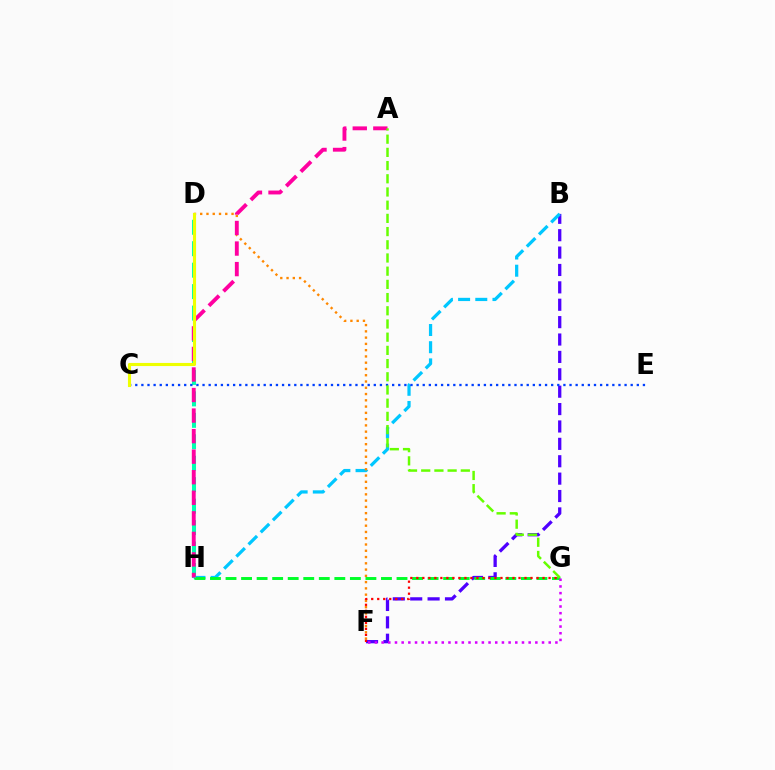{('B', 'F'): [{'color': '#4f00ff', 'line_style': 'dashed', 'thickness': 2.36}], ('B', 'H'): [{'color': '#00c7ff', 'line_style': 'dashed', 'thickness': 2.33}], ('G', 'H'): [{'color': '#00ff27', 'line_style': 'dashed', 'thickness': 2.11}], ('D', 'H'): [{'color': '#00ffaf', 'line_style': 'dashed', 'thickness': 2.91}], ('D', 'F'): [{'color': '#ff8800', 'line_style': 'dotted', 'thickness': 1.7}], ('F', 'G'): [{'color': '#ff0000', 'line_style': 'dotted', 'thickness': 1.63}, {'color': '#d600ff', 'line_style': 'dotted', 'thickness': 1.82}], ('C', 'E'): [{'color': '#003fff', 'line_style': 'dotted', 'thickness': 1.66}], ('A', 'H'): [{'color': '#ff00a0', 'line_style': 'dashed', 'thickness': 2.79}], ('C', 'D'): [{'color': '#eeff00', 'line_style': 'solid', 'thickness': 2.24}], ('A', 'G'): [{'color': '#66ff00', 'line_style': 'dashed', 'thickness': 1.79}]}